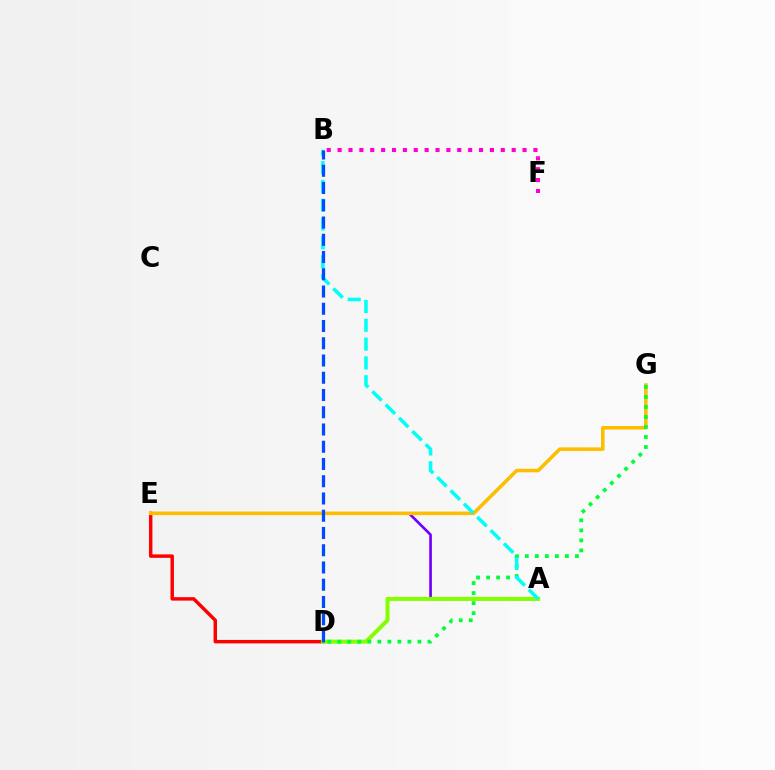{('D', 'E'): [{'color': '#ff0000', 'line_style': 'solid', 'thickness': 2.48}], ('A', 'E'): [{'color': '#7200ff', 'line_style': 'solid', 'thickness': 1.91}], ('E', 'G'): [{'color': '#ffbd00', 'line_style': 'solid', 'thickness': 2.56}], ('A', 'D'): [{'color': '#84ff00', 'line_style': 'solid', 'thickness': 2.89}], ('B', 'F'): [{'color': '#ff00cf', 'line_style': 'dotted', 'thickness': 2.96}], ('D', 'G'): [{'color': '#00ff39', 'line_style': 'dotted', 'thickness': 2.72}], ('A', 'B'): [{'color': '#00fff6', 'line_style': 'dashed', 'thickness': 2.56}], ('B', 'D'): [{'color': '#004bff', 'line_style': 'dashed', 'thickness': 2.34}]}